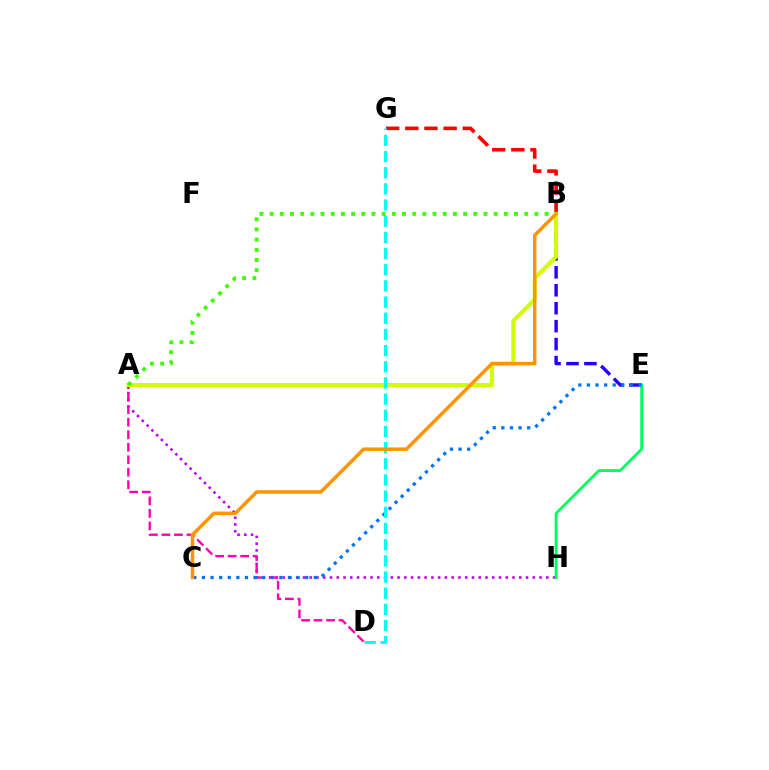{('B', 'E'): [{'color': '#2500ff', 'line_style': 'dashed', 'thickness': 2.44}], ('A', 'H'): [{'color': '#b900ff', 'line_style': 'dotted', 'thickness': 1.84}], ('A', 'D'): [{'color': '#ff00ac', 'line_style': 'dashed', 'thickness': 1.7}], ('B', 'G'): [{'color': '#ff0000', 'line_style': 'dashed', 'thickness': 2.6}], ('A', 'B'): [{'color': '#d1ff00', 'line_style': 'solid', 'thickness': 2.86}, {'color': '#3dff00', 'line_style': 'dotted', 'thickness': 2.77}], ('E', 'H'): [{'color': '#00ff5c', 'line_style': 'solid', 'thickness': 2.05}], ('C', 'E'): [{'color': '#0074ff', 'line_style': 'dotted', 'thickness': 2.34}], ('D', 'G'): [{'color': '#00fff6', 'line_style': 'dashed', 'thickness': 2.2}], ('B', 'C'): [{'color': '#ff9400', 'line_style': 'solid', 'thickness': 2.5}]}